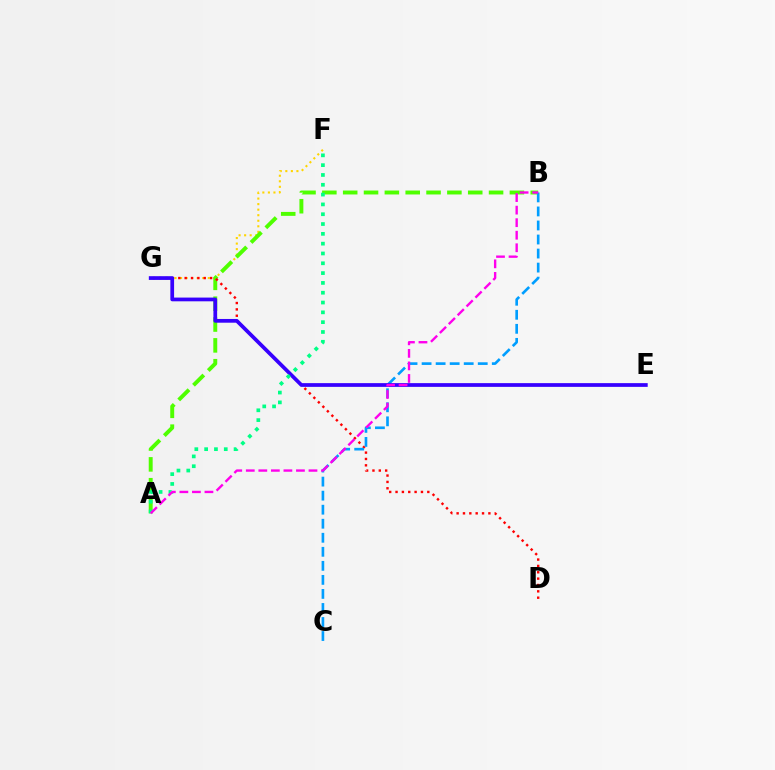{('F', 'G'): [{'color': '#ffd500', 'line_style': 'dotted', 'thickness': 1.51}], ('A', 'B'): [{'color': '#4fff00', 'line_style': 'dashed', 'thickness': 2.83}, {'color': '#ff00ed', 'line_style': 'dashed', 'thickness': 1.7}], ('D', 'G'): [{'color': '#ff0000', 'line_style': 'dotted', 'thickness': 1.73}], ('B', 'C'): [{'color': '#009eff', 'line_style': 'dashed', 'thickness': 1.91}], ('E', 'G'): [{'color': '#3700ff', 'line_style': 'solid', 'thickness': 2.69}], ('A', 'F'): [{'color': '#00ff86', 'line_style': 'dotted', 'thickness': 2.67}]}